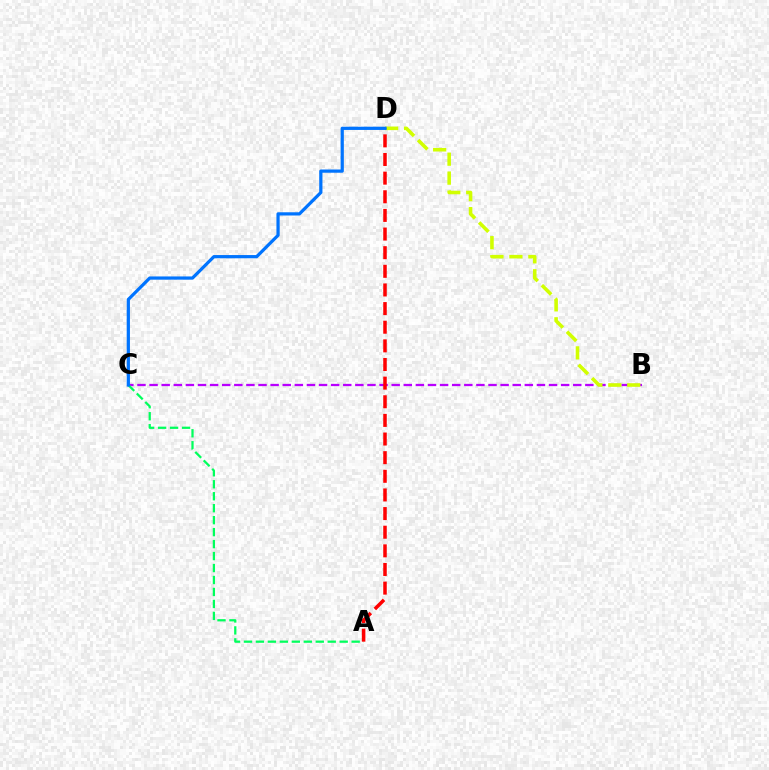{('B', 'C'): [{'color': '#b900ff', 'line_style': 'dashed', 'thickness': 1.64}], ('A', 'C'): [{'color': '#00ff5c', 'line_style': 'dashed', 'thickness': 1.63}], ('B', 'D'): [{'color': '#d1ff00', 'line_style': 'dashed', 'thickness': 2.58}], ('A', 'D'): [{'color': '#ff0000', 'line_style': 'dashed', 'thickness': 2.53}], ('C', 'D'): [{'color': '#0074ff', 'line_style': 'solid', 'thickness': 2.32}]}